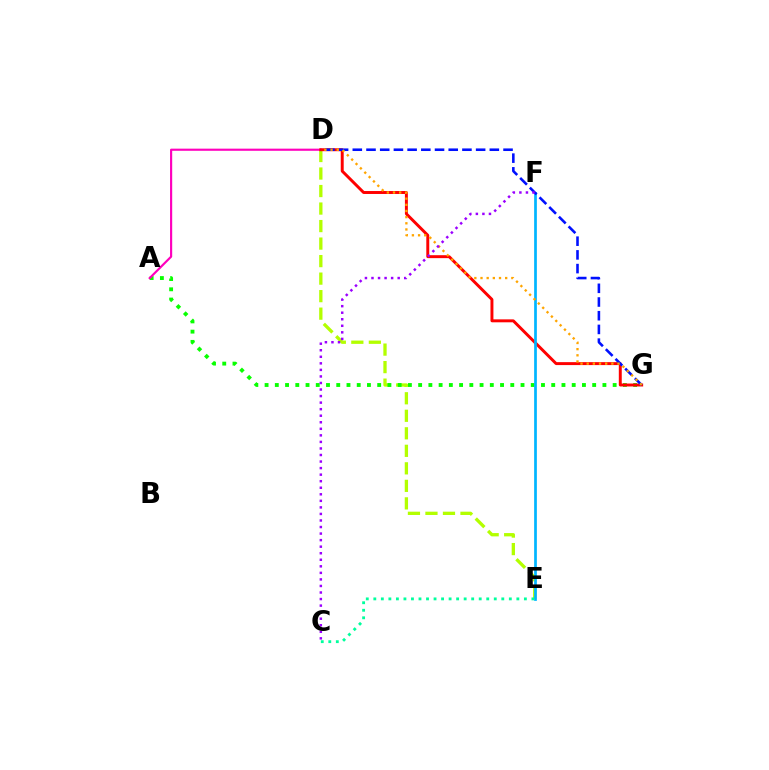{('D', 'E'): [{'color': '#b3ff00', 'line_style': 'dashed', 'thickness': 2.38}], ('A', 'G'): [{'color': '#08ff00', 'line_style': 'dotted', 'thickness': 2.78}], ('A', 'D'): [{'color': '#ff00bd', 'line_style': 'solid', 'thickness': 1.55}], ('D', 'G'): [{'color': '#ff0000', 'line_style': 'solid', 'thickness': 2.12}, {'color': '#0010ff', 'line_style': 'dashed', 'thickness': 1.86}, {'color': '#ffa500', 'line_style': 'dotted', 'thickness': 1.68}], ('E', 'F'): [{'color': '#00b5ff', 'line_style': 'solid', 'thickness': 1.96}], ('C', 'E'): [{'color': '#00ff9d', 'line_style': 'dotted', 'thickness': 2.05}], ('C', 'F'): [{'color': '#9b00ff', 'line_style': 'dotted', 'thickness': 1.78}]}